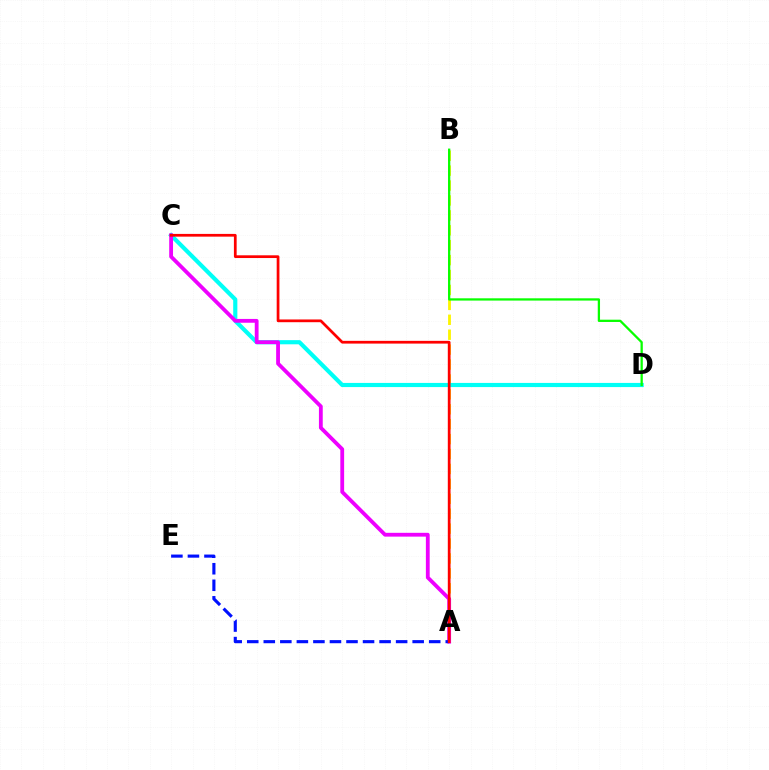{('A', 'B'): [{'color': '#fcf500', 'line_style': 'dashed', 'thickness': 2.03}], ('C', 'D'): [{'color': '#00fff6', 'line_style': 'solid', 'thickness': 2.99}], ('A', 'C'): [{'color': '#ee00ff', 'line_style': 'solid', 'thickness': 2.74}, {'color': '#ff0000', 'line_style': 'solid', 'thickness': 1.97}], ('B', 'D'): [{'color': '#08ff00', 'line_style': 'solid', 'thickness': 1.64}], ('A', 'E'): [{'color': '#0010ff', 'line_style': 'dashed', 'thickness': 2.25}]}